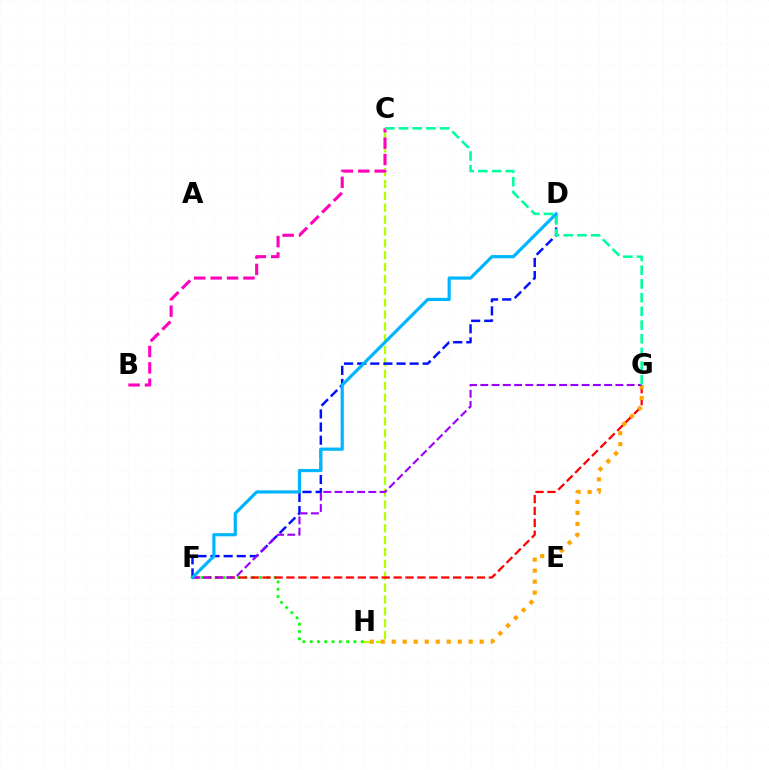{('F', 'H'): [{'color': '#08ff00', 'line_style': 'dotted', 'thickness': 1.98}], ('C', 'H'): [{'color': '#b3ff00', 'line_style': 'dashed', 'thickness': 1.61}], ('F', 'G'): [{'color': '#ff0000', 'line_style': 'dashed', 'thickness': 1.62}, {'color': '#9b00ff', 'line_style': 'dashed', 'thickness': 1.53}], ('B', 'C'): [{'color': '#ff00bd', 'line_style': 'dashed', 'thickness': 2.23}], ('G', 'H'): [{'color': '#ffa500', 'line_style': 'dotted', 'thickness': 2.99}], ('D', 'F'): [{'color': '#0010ff', 'line_style': 'dashed', 'thickness': 1.78}, {'color': '#00b5ff', 'line_style': 'solid', 'thickness': 2.29}], ('C', 'G'): [{'color': '#00ff9d', 'line_style': 'dashed', 'thickness': 1.86}]}